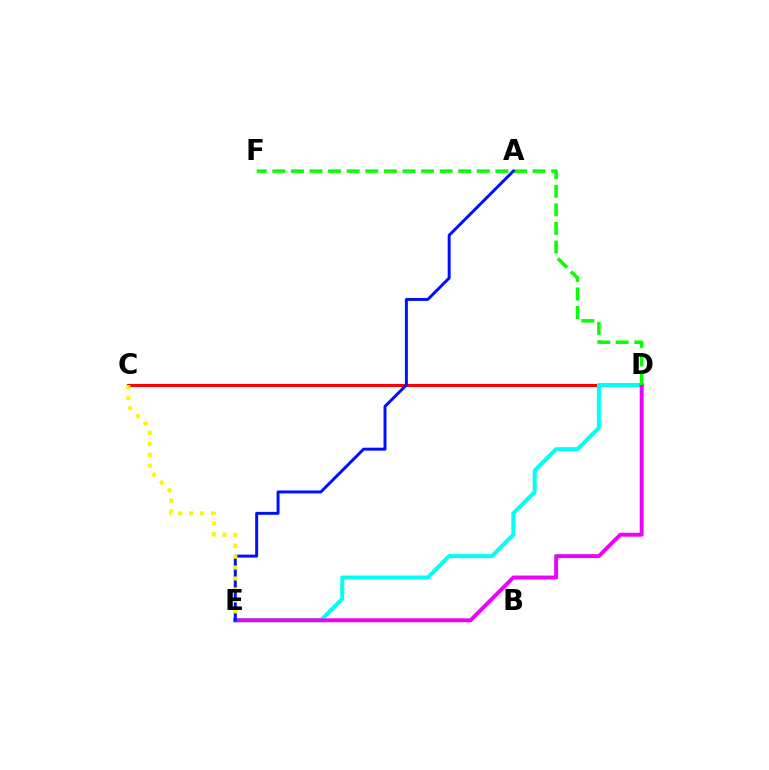{('C', 'D'): [{'color': '#ff0000', 'line_style': 'solid', 'thickness': 2.22}], ('D', 'E'): [{'color': '#00fff6', 'line_style': 'solid', 'thickness': 2.88}, {'color': '#ee00ff', 'line_style': 'solid', 'thickness': 2.82}], ('D', 'F'): [{'color': '#08ff00', 'line_style': 'dashed', 'thickness': 2.53}], ('A', 'E'): [{'color': '#0010ff', 'line_style': 'solid', 'thickness': 2.13}], ('C', 'E'): [{'color': '#fcf500', 'line_style': 'dotted', 'thickness': 2.97}]}